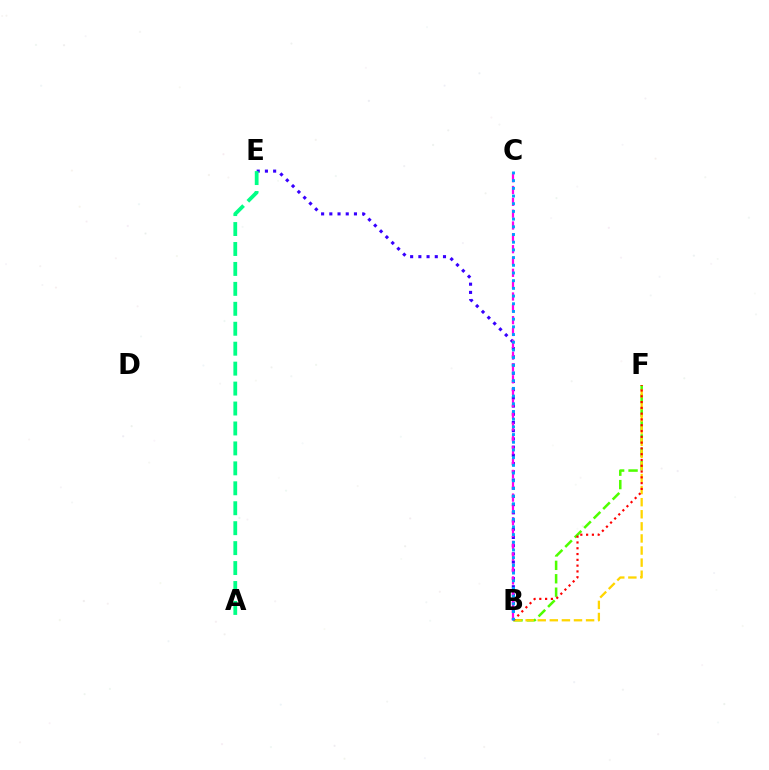{('B', 'F'): [{'color': '#4fff00', 'line_style': 'dashed', 'thickness': 1.82}, {'color': '#ffd500', 'line_style': 'dashed', 'thickness': 1.64}, {'color': '#ff0000', 'line_style': 'dotted', 'thickness': 1.57}], ('B', 'E'): [{'color': '#3700ff', 'line_style': 'dotted', 'thickness': 2.23}], ('B', 'C'): [{'color': '#ff00ed', 'line_style': 'dashed', 'thickness': 1.61}, {'color': '#009eff', 'line_style': 'dotted', 'thickness': 2.09}], ('A', 'E'): [{'color': '#00ff86', 'line_style': 'dashed', 'thickness': 2.71}]}